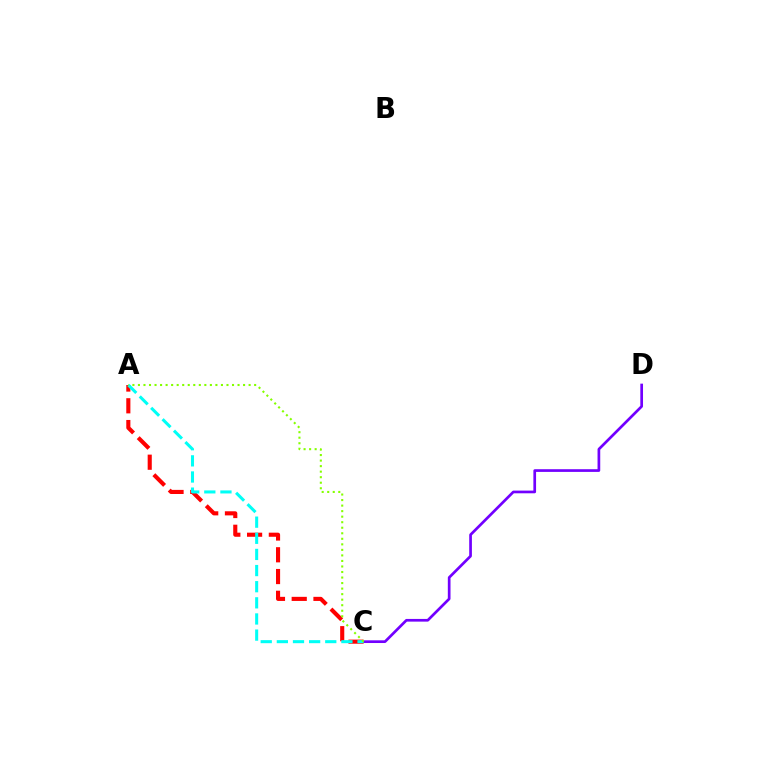{('C', 'D'): [{'color': '#7200ff', 'line_style': 'solid', 'thickness': 1.94}], ('A', 'C'): [{'color': '#ff0000', 'line_style': 'dashed', 'thickness': 2.96}, {'color': '#00fff6', 'line_style': 'dashed', 'thickness': 2.19}, {'color': '#84ff00', 'line_style': 'dotted', 'thickness': 1.5}]}